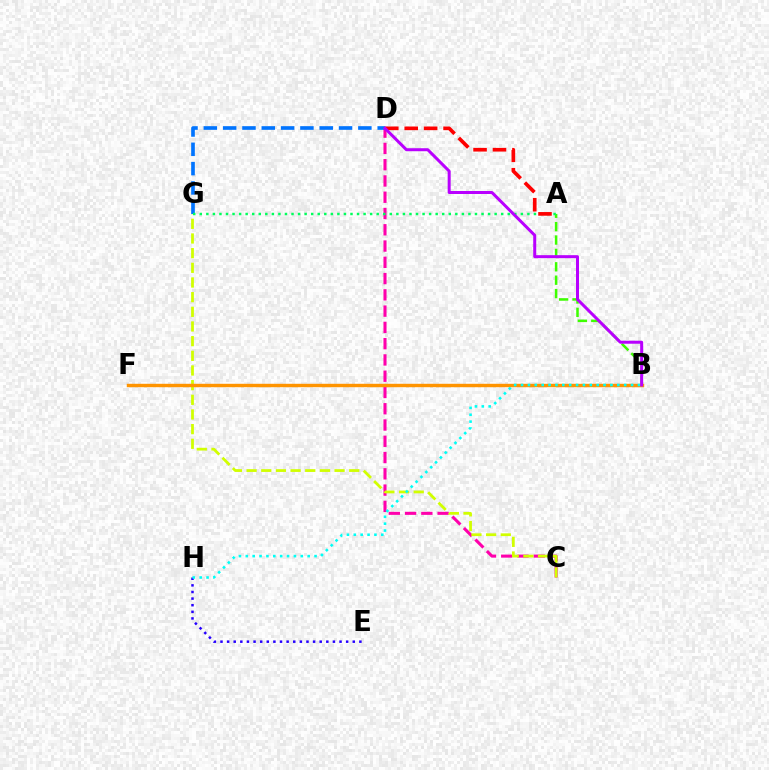{('E', 'H'): [{'color': '#2500ff', 'line_style': 'dotted', 'thickness': 1.8}], ('C', 'D'): [{'color': '#ff00ac', 'line_style': 'dashed', 'thickness': 2.21}], ('C', 'G'): [{'color': '#d1ff00', 'line_style': 'dashed', 'thickness': 1.99}], ('D', 'G'): [{'color': '#0074ff', 'line_style': 'dashed', 'thickness': 2.62}], ('A', 'B'): [{'color': '#3dff00', 'line_style': 'dashed', 'thickness': 1.82}], ('B', 'F'): [{'color': '#ff9400', 'line_style': 'solid', 'thickness': 2.46}], ('A', 'G'): [{'color': '#00ff5c', 'line_style': 'dotted', 'thickness': 1.78}], ('A', 'D'): [{'color': '#ff0000', 'line_style': 'dashed', 'thickness': 2.64}], ('B', 'H'): [{'color': '#00fff6', 'line_style': 'dotted', 'thickness': 1.87}], ('B', 'D'): [{'color': '#b900ff', 'line_style': 'solid', 'thickness': 2.16}]}